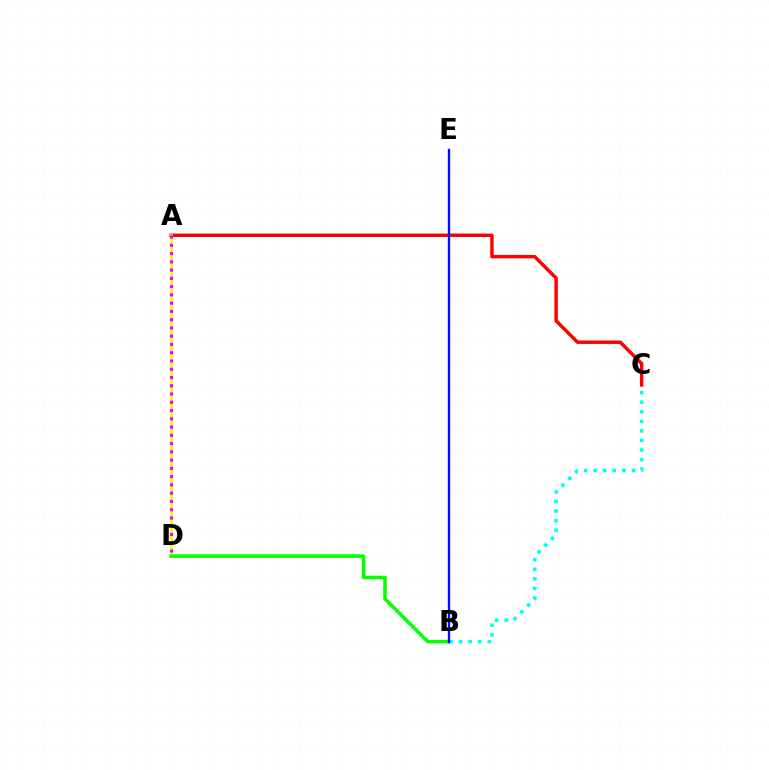{('A', 'C'): [{'color': '#ff0000', 'line_style': 'solid', 'thickness': 2.47}], ('A', 'D'): [{'color': '#fcf500', 'line_style': 'solid', 'thickness': 1.86}, {'color': '#ee00ff', 'line_style': 'dotted', 'thickness': 2.24}], ('B', 'D'): [{'color': '#08ff00', 'line_style': 'solid', 'thickness': 2.55}], ('B', 'C'): [{'color': '#00fff6', 'line_style': 'dotted', 'thickness': 2.6}], ('B', 'E'): [{'color': '#0010ff', 'line_style': 'solid', 'thickness': 1.71}]}